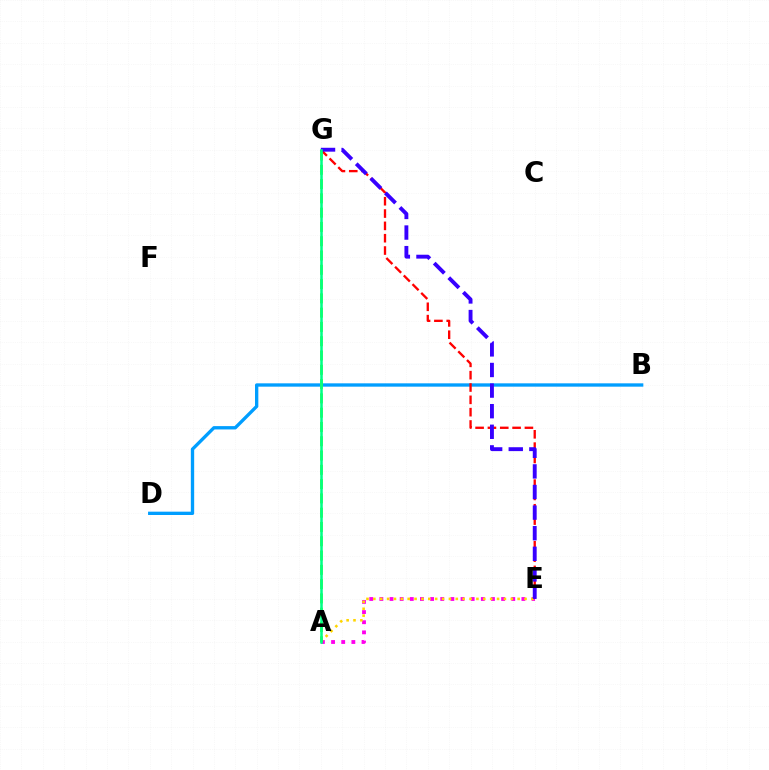{('A', 'E'): [{'color': '#ff00ed', 'line_style': 'dotted', 'thickness': 2.76}, {'color': '#ffd500', 'line_style': 'dotted', 'thickness': 1.87}], ('B', 'D'): [{'color': '#009eff', 'line_style': 'solid', 'thickness': 2.4}], ('E', 'G'): [{'color': '#ff0000', 'line_style': 'dashed', 'thickness': 1.67}, {'color': '#3700ff', 'line_style': 'dashed', 'thickness': 2.8}], ('A', 'G'): [{'color': '#4fff00', 'line_style': 'dashed', 'thickness': 1.94}, {'color': '#00ff86', 'line_style': 'solid', 'thickness': 1.82}]}